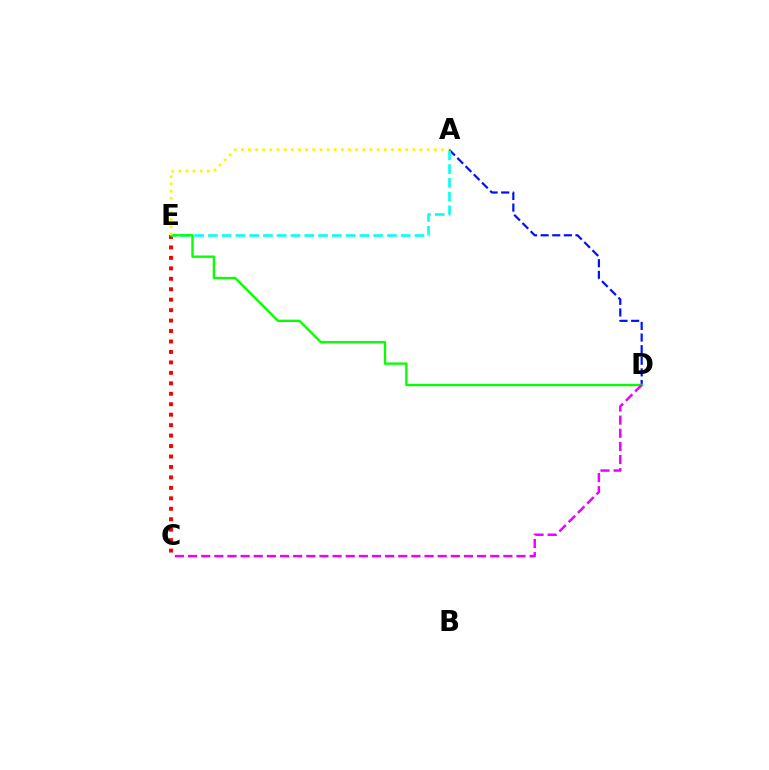{('C', 'E'): [{'color': '#ff0000', 'line_style': 'dotted', 'thickness': 2.84}], ('A', 'D'): [{'color': '#0010ff', 'line_style': 'dashed', 'thickness': 1.58}], ('A', 'E'): [{'color': '#00fff6', 'line_style': 'dashed', 'thickness': 1.87}, {'color': '#fcf500', 'line_style': 'dotted', 'thickness': 1.94}], ('D', 'E'): [{'color': '#08ff00', 'line_style': 'solid', 'thickness': 1.7}], ('C', 'D'): [{'color': '#ee00ff', 'line_style': 'dashed', 'thickness': 1.78}]}